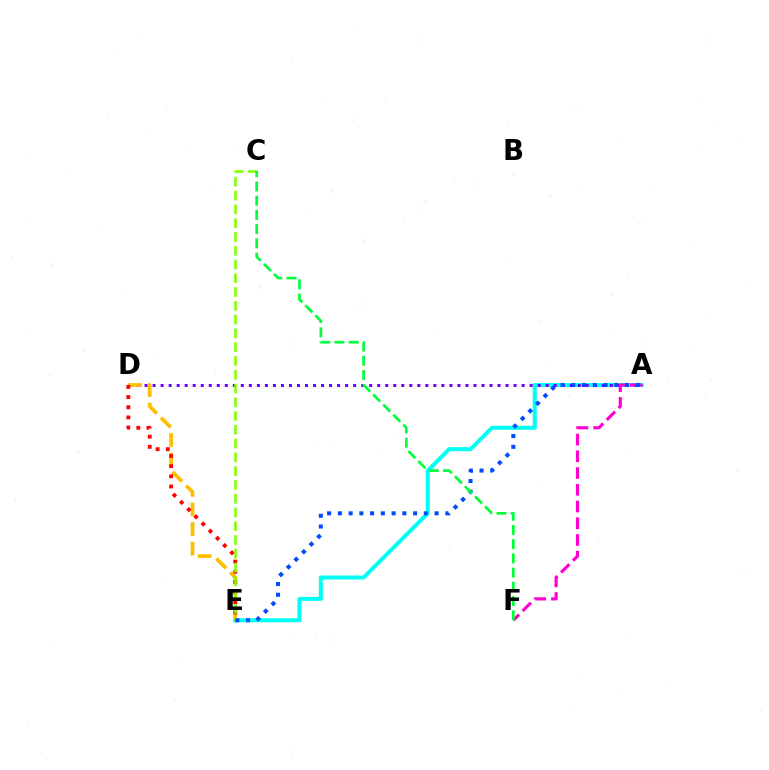{('A', 'E'): [{'color': '#00fff6', 'line_style': 'solid', 'thickness': 2.89}, {'color': '#004bff', 'line_style': 'dotted', 'thickness': 2.92}], ('A', 'D'): [{'color': '#7200ff', 'line_style': 'dotted', 'thickness': 2.18}], ('D', 'E'): [{'color': '#ffbd00', 'line_style': 'dashed', 'thickness': 2.66}, {'color': '#ff0000', 'line_style': 'dotted', 'thickness': 2.76}], ('A', 'F'): [{'color': '#ff00cf', 'line_style': 'dashed', 'thickness': 2.27}], ('C', 'E'): [{'color': '#84ff00', 'line_style': 'dashed', 'thickness': 1.87}], ('C', 'F'): [{'color': '#00ff39', 'line_style': 'dashed', 'thickness': 1.93}]}